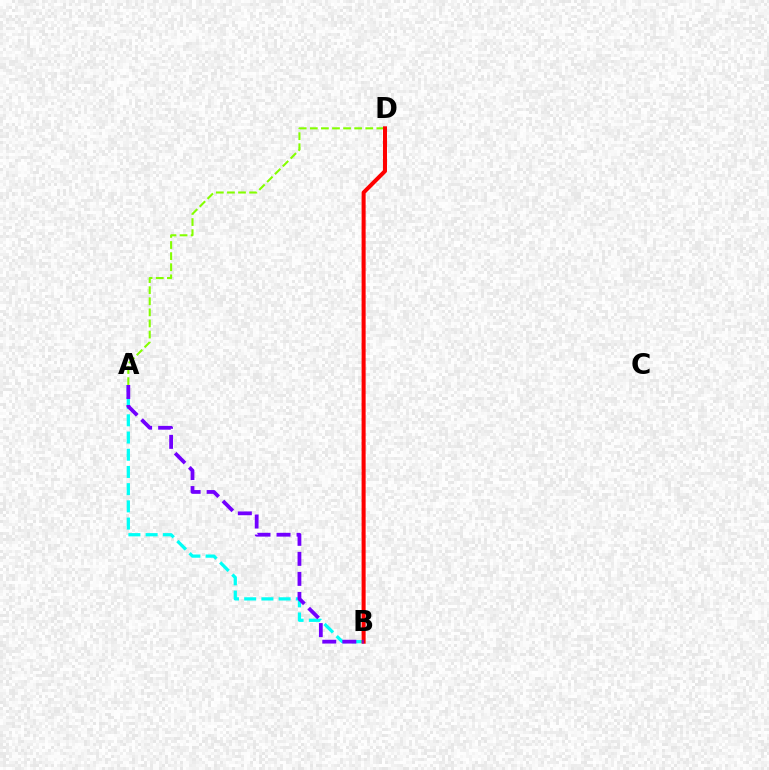{('A', 'D'): [{'color': '#84ff00', 'line_style': 'dashed', 'thickness': 1.51}], ('A', 'B'): [{'color': '#00fff6', 'line_style': 'dashed', 'thickness': 2.34}, {'color': '#7200ff', 'line_style': 'dashed', 'thickness': 2.72}], ('B', 'D'): [{'color': '#ff0000', 'line_style': 'solid', 'thickness': 2.9}]}